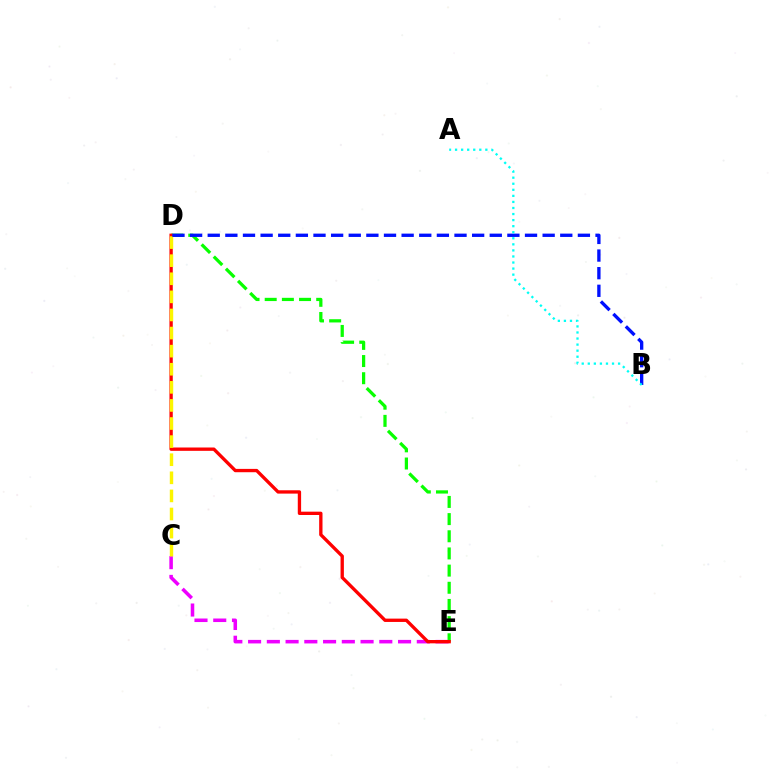{('D', 'E'): [{'color': '#08ff00', 'line_style': 'dashed', 'thickness': 2.33}, {'color': '#ff0000', 'line_style': 'solid', 'thickness': 2.4}], ('C', 'E'): [{'color': '#ee00ff', 'line_style': 'dashed', 'thickness': 2.55}], ('C', 'D'): [{'color': '#fcf500', 'line_style': 'dashed', 'thickness': 2.46}], ('B', 'D'): [{'color': '#0010ff', 'line_style': 'dashed', 'thickness': 2.39}], ('A', 'B'): [{'color': '#00fff6', 'line_style': 'dotted', 'thickness': 1.65}]}